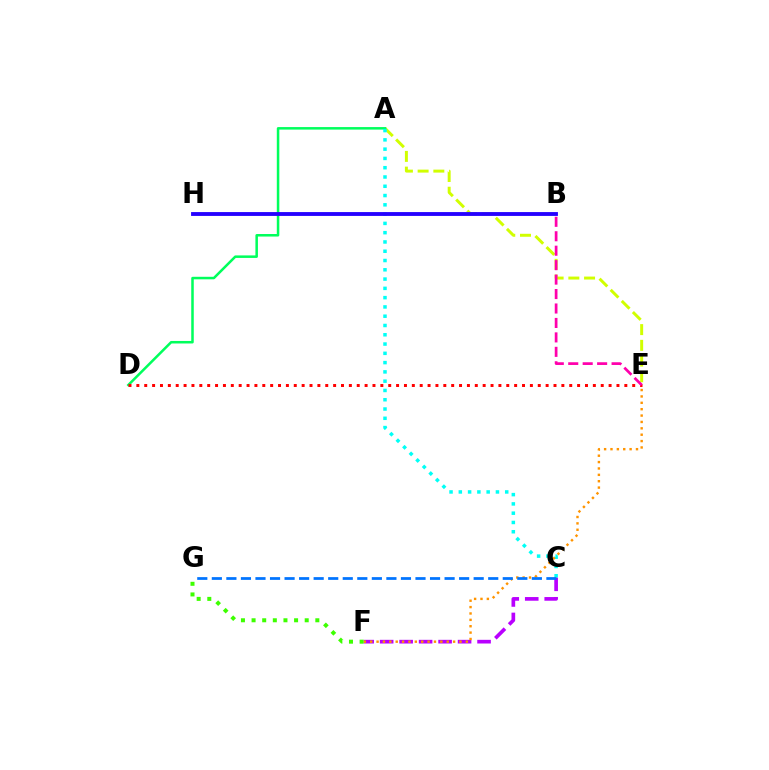{('A', 'E'): [{'color': '#d1ff00', 'line_style': 'dashed', 'thickness': 2.14}], ('C', 'F'): [{'color': '#b900ff', 'line_style': 'dashed', 'thickness': 2.65}], ('A', 'D'): [{'color': '#00ff5c', 'line_style': 'solid', 'thickness': 1.81}], ('A', 'C'): [{'color': '#00fff6', 'line_style': 'dotted', 'thickness': 2.52}], ('E', 'F'): [{'color': '#ff9400', 'line_style': 'dotted', 'thickness': 1.73}], ('C', 'G'): [{'color': '#0074ff', 'line_style': 'dashed', 'thickness': 1.98}], ('B', 'H'): [{'color': '#2500ff', 'line_style': 'solid', 'thickness': 2.77}], ('F', 'G'): [{'color': '#3dff00', 'line_style': 'dotted', 'thickness': 2.89}], ('D', 'E'): [{'color': '#ff0000', 'line_style': 'dotted', 'thickness': 2.14}], ('B', 'E'): [{'color': '#ff00ac', 'line_style': 'dashed', 'thickness': 1.96}]}